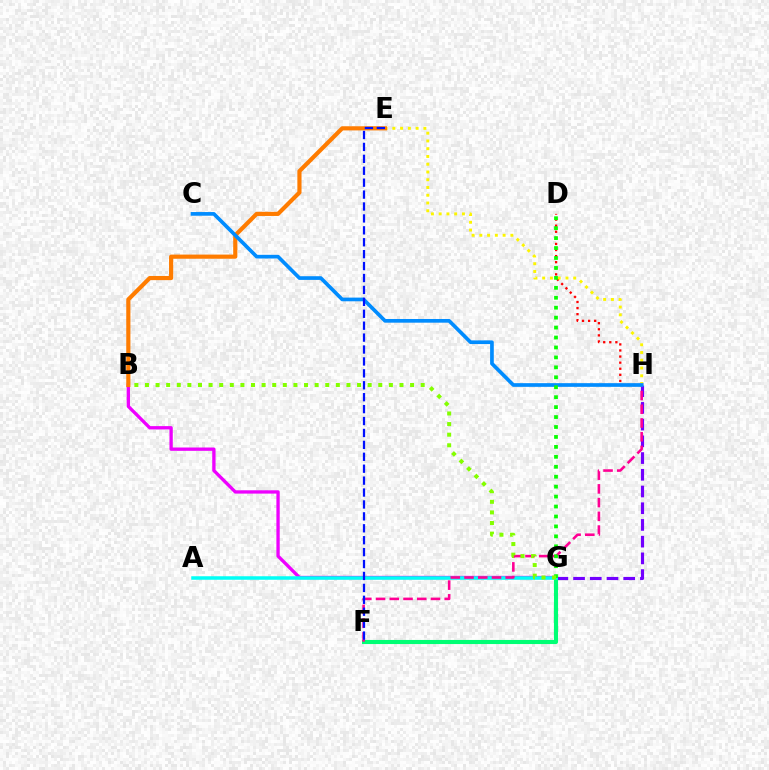{('B', 'G'): [{'color': '#ee00ff', 'line_style': 'solid', 'thickness': 2.39}, {'color': '#84ff00', 'line_style': 'dotted', 'thickness': 2.88}], ('G', 'H'): [{'color': '#7200ff', 'line_style': 'dashed', 'thickness': 2.27}], ('D', 'H'): [{'color': '#ff0000', 'line_style': 'dotted', 'thickness': 1.65}], ('F', 'G'): [{'color': '#00ff74', 'line_style': 'solid', 'thickness': 2.95}], ('E', 'H'): [{'color': '#fcf500', 'line_style': 'dotted', 'thickness': 2.11}], ('A', 'G'): [{'color': '#00fff6', 'line_style': 'solid', 'thickness': 2.53}], ('F', 'H'): [{'color': '#ff0094', 'line_style': 'dashed', 'thickness': 1.87}], ('B', 'E'): [{'color': '#ff7c00', 'line_style': 'solid', 'thickness': 2.99}], ('C', 'H'): [{'color': '#008cff', 'line_style': 'solid', 'thickness': 2.65}], ('D', 'G'): [{'color': '#08ff00', 'line_style': 'dotted', 'thickness': 2.7}], ('E', 'F'): [{'color': '#0010ff', 'line_style': 'dashed', 'thickness': 1.62}]}